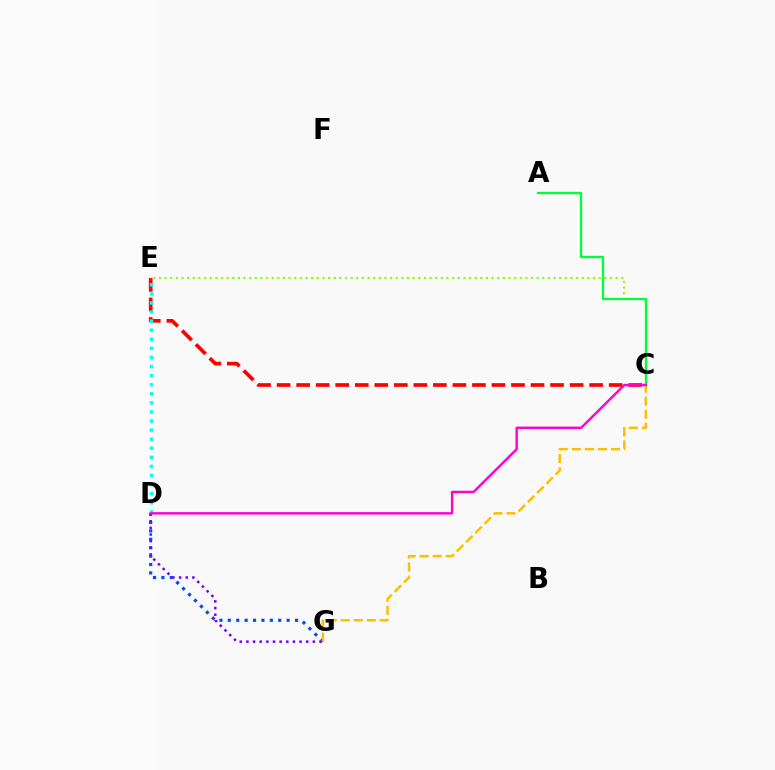{('C', 'E'): [{'color': '#ff0000', 'line_style': 'dashed', 'thickness': 2.65}, {'color': '#84ff00', 'line_style': 'dotted', 'thickness': 1.53}], ('D', 'G'): [{'color': '#004bff', 'line_style': 'dotted', 'thickness': 2.28}, {'color': '#7200ff', 'line_style': 'dotted', 'thickness': 1.81}], ('D', 'E'): [{'color': '#00fff6', 'line_style': 'dotted', 'thickness': 2.47}], ('C', 'G'): [{'color': '#ffbd00', 'line_style': 'dashed', 'thickness': 1.77}], ('A', 'C'): [{'color': '#00ff39', 'line_style': 'solid', 'thickness': 1.67}], ('C', 'D'): [{'color': '#ff00cf', 'line_style': 'solid', 'thickness': 1.72}]}